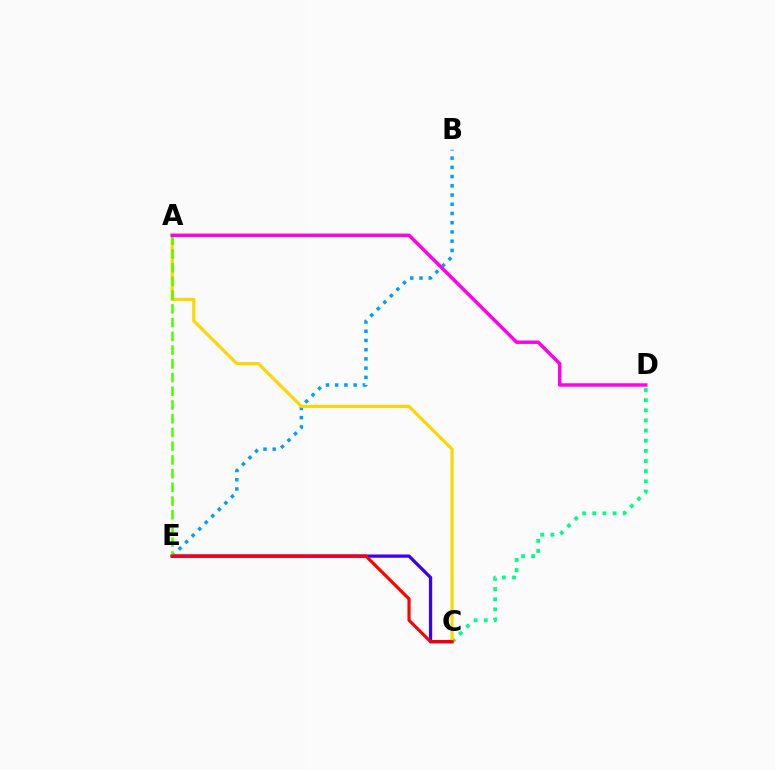{('C', 'E'): [{'color': '#3700ff', 'line_style': 'solid', 'thickness': 2.35}, {'color': '#ff0000', 'line_style': 'solid', 'thickness': 2.27}], ('C', 'D'): [{'color': '#00ff86', 'line_style': 'dotted', 'thickness': 2.76}], ('B', 'E'): [{'color': '#009eff', 'line_style': 'dotted', 'thickness': 2.51}], ('A', 'C'): [{'color': '#ffd500', 'line_style': 'solid', 'thickness': 2.26}], ('A', 'E'): [{'color': '#4fff00', 'line_style': 'dashed', 'thickness': 1.86}], ('A', 'D'): [{'color': '#ff00ed', 'line_style': 'solid', 'thickness': 2.48}]}